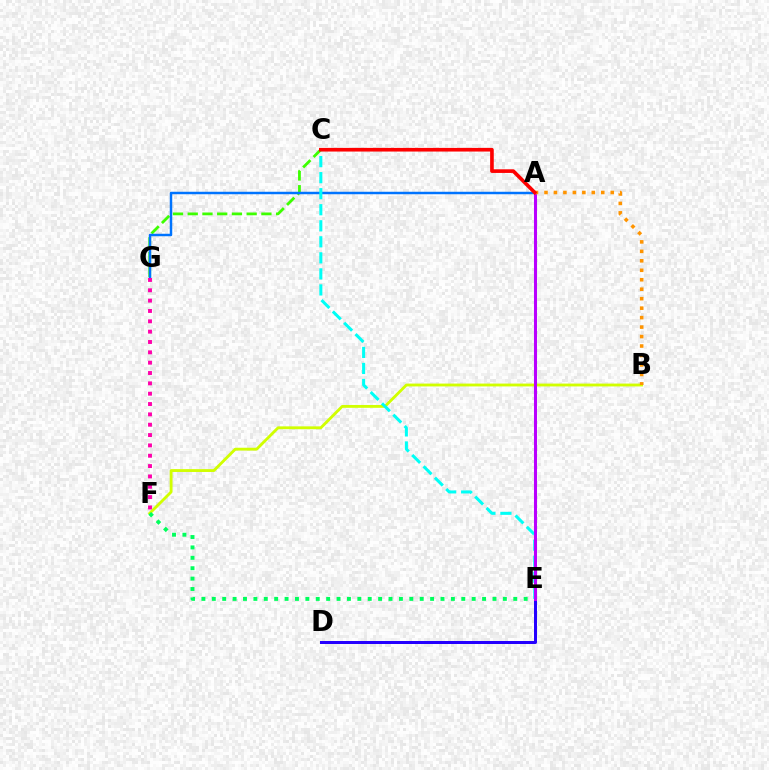{('B', 'F'): [{'color': '#d1ff00', 'line_style': 'solid', 'thickness': 2.05}], ('C', 'G'): [{'color': '#3dff00', 'line_style': 'dashed', 'thickness': 2.0}], ('A', 'G'): [{'color': '#0074ff', 'line_style': 'solid', 'thickness': 1.78}], ('E', 'F'): [{'color': '#00ff5c', 'line_style': 'dotted', 'thickness': 2.82}], ('C', 'E'): [{'color': '#00fff6', 'line_style': 'dashed', 'thickness': 2.18}], ('D', 'E'): [{'color': '#2500ff', 'line_style': 'solid', 'thickness': 2.16}], ('A', 'E'): [{'color': '#b900ff', 'line_style': 'solid', 'thickness': 2.2}], ('A', 'B'): [{'color': '#ff9400', 'line_style': 'dotted', 'thickness': 2.57}], ('A', 'C'): [{'color': '#ff0000', 'line_style': 'solid', 'thickness': 2.62}], ('F', 'G'): [{'color': '#ff00ac', 'line_style': 'dotted', 'thickness': 2.81}]}